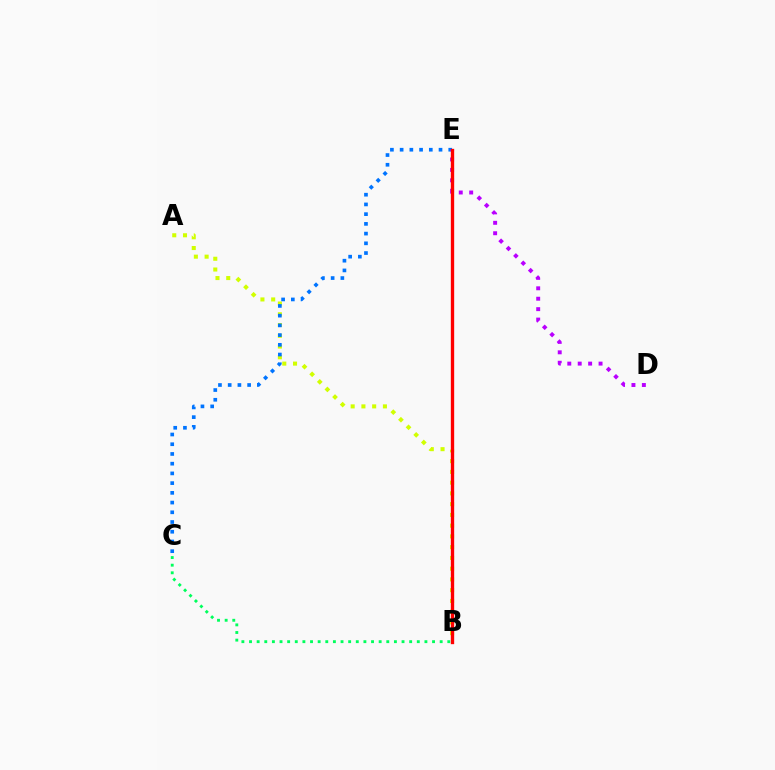{('A', 'B'): [{'color': '#d1ff00', 'line_style': 'dotted', 'thickness': 2.92}], ('B', 'C'): [{'color': '#00ff5c', 'line_style': 'dotted', 'thickness': 2.07}], ('C', 'E'): [{'color': '#0074ff', 'line_style': 'dotted', 'thickness': 2.64}], ('D', 'E'): [{'color': '#b900ff', 'line_style': 'dotted', 'thickness': 2.83}], ('B', 'E'): [{'color': '#ff0000', 'line_style': 'solid', 'thickness': 2.41}]}